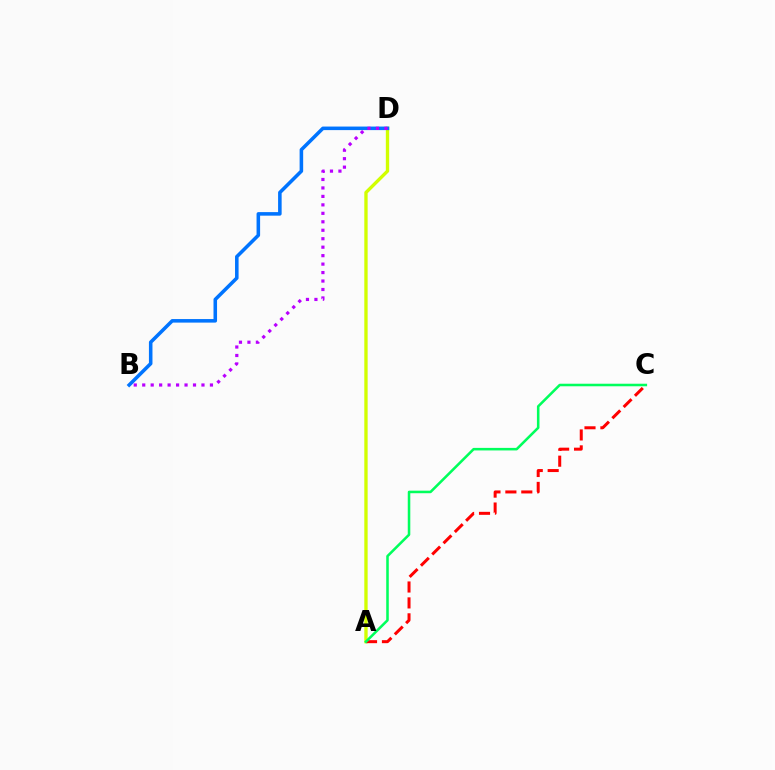{('A', 'D'): [{'color': '#d1ff00', 'line_style': 'solid', 'thickness': 2.4}], ('A', 'C'): [{'color': '#ff0000', 'line_style': 'dashed', 'thickness': 2.16}, {'color': '#00ff5c', 'line_style': 'solid', 'thickness': 1.84}], ('B', 'D'): [{'color': '#0074ff', 'line_style': 'solid', 'thickness': 2.55}, {'color': '#b900ff', 'line_style': 'dotted', 'thickness': 2.3}]}